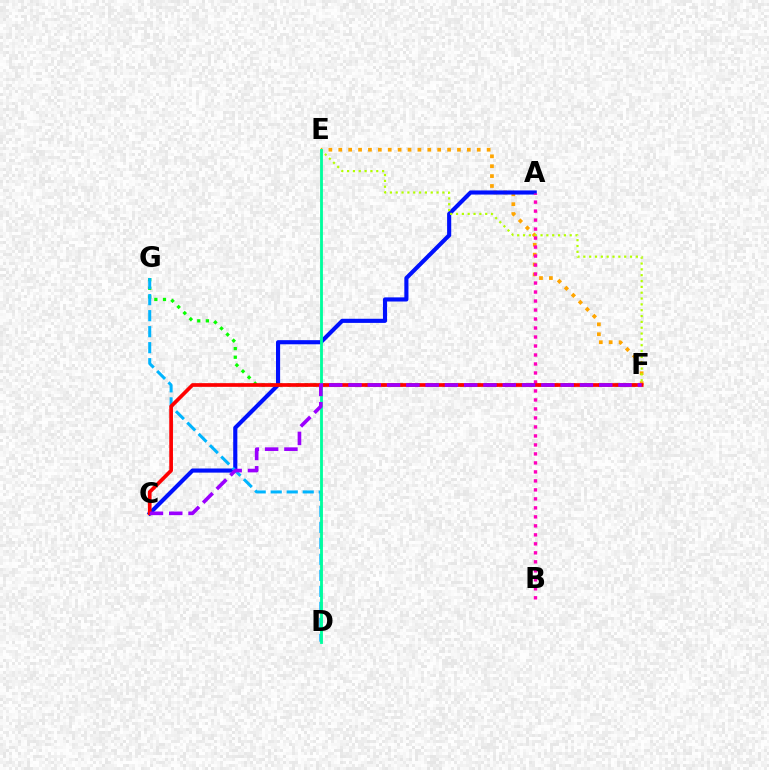{('F', 'G'): [{'color': '#08ff00', 'line_style': 'dotted', 'thickness': 2.34}], ('E', 'F'): [{'color': '#ffa500', 'line_style': 'dotted', 'thickness': 2.69}, {'color': '#b3ff00', 'line_style': 'dotted', 'thickness': 1.59}], ('A', 'C'): [{'color': '#0010ff', 'line_style': 'solid', 'thickness': 2.97}], ('D', 'G'): [{'color': '#00b5ff', 'line_style': 'dashed', 'thickness': 2.17}], ('A', 'B'): [{'color': '#ff00bd', 'line_style': 'dotted', 'thickness': 2.44}], ('C', 'F'): [{'color': '#ff0000', 'line_style': 'solid', 'thickness': 2.67}, {'color': '#9b00ff', 'line_style': 'dashed', 'thickness': 2.62}], ('D', 'E'): [{'color': '#00ff9d', 'line_style': 'solid', 'thickness': 2.04}]}